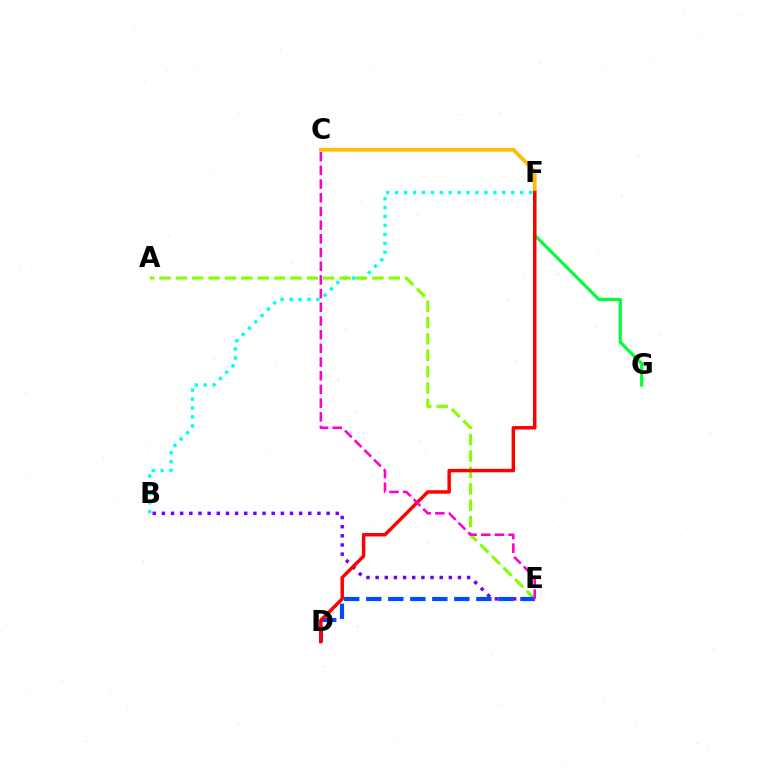{('F', 'G'): [{'color': '#00ff39', 'line_style': 'solid', 'thickness': 2.29}], ('B', 'F'): [{'color': '#00fff6', 'line_style': 'dotted', 'thickness': 2.43}], ('C', 'F'): [{'color': '#ffbd00', 'line_style': 'solid', 'thickness': 2.7}], ('A', 'E'): [{'color': '#84ff00', 'line_style': 'dashed', 'thickness': 2.22}], ('B', 'E'): [{'color': '#7200ff', 'line_style': 'dotted', 'thickness': 2.49}], ('D', 'E'): [{'color': '#004bff', 'line_style': 'dashed', 'thickness': 2.99}], ('D', 'F'): [{'color': '#ff0000', 'line_style': 'solid', 'thickness': 2.48}], ('C', 'E'): [{'color': '#ff00cf', 'line_style': 'dashed', 'thickness': 1.86}]}